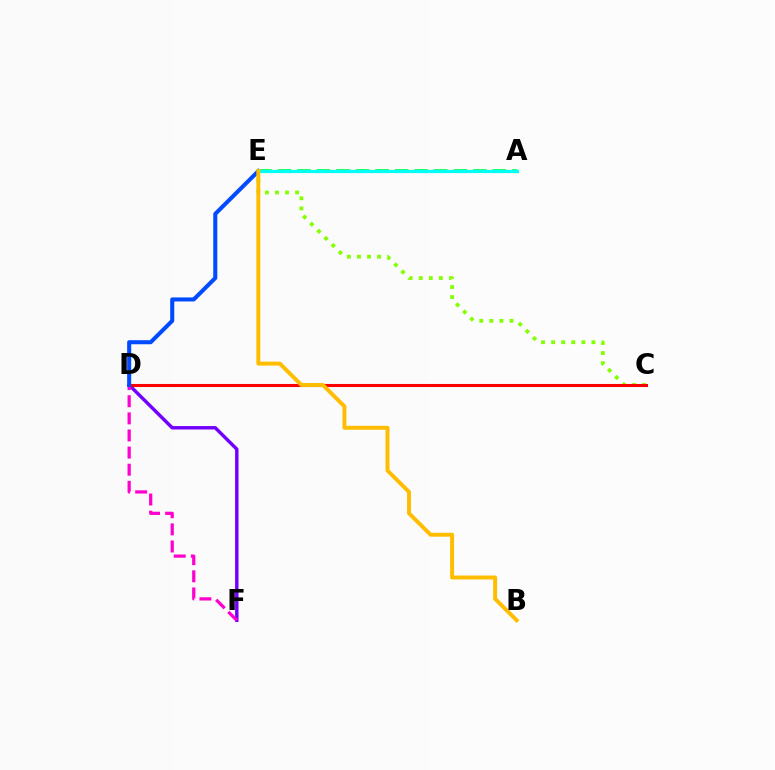{('D', 'F'): [{'color': '#7200ff', 'line_style': 'solid', 'thickness': 2.47}, {'color': '#ff00cf', 'line_style': 'dashed', 'thickness': 2.33}], ('C', 'E'): [{'color': '#84ff00', 'line_style': 'dotted', 'thickness': 2.74}], ('C', 'D'): [{'color': '#ff0000', 'line_style': 'solid', 'thickness': 2.21}], ('D', 'E'): [{'color': '#004bff', 'line_style': 'solid', 'thickness': 2.92}], ('A', 'E'): [{'color': '#00ff39', 'line_style': 'dashed', 'thickness': 2.66}, {'color': '#00fff6', 'line_style': 'solid', 'thickness': 2.32}], ('B', 'E'): [{'color': '#ffbd00', 'line_style': 'solid', 'thickness': 2.83}]}